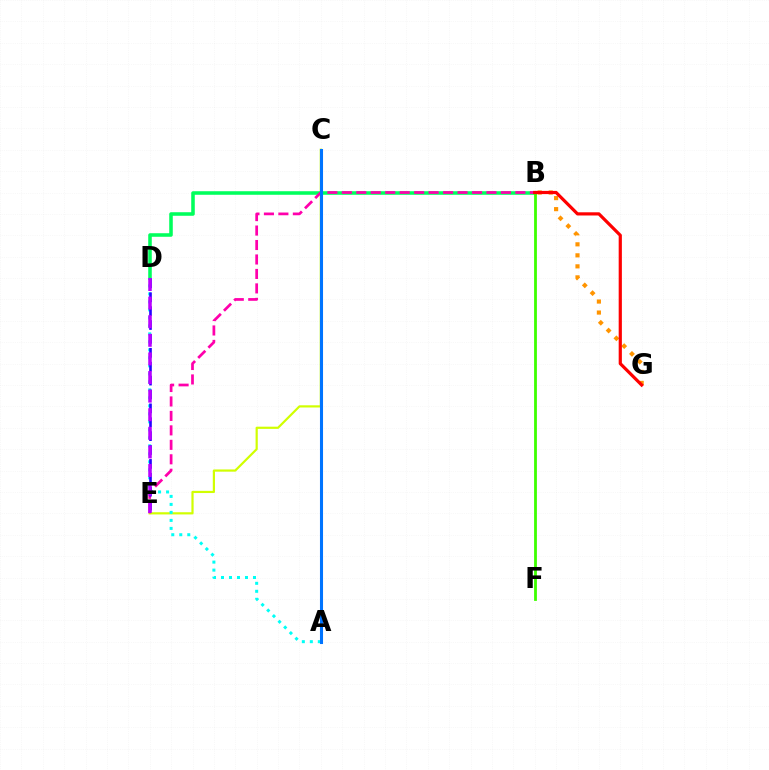{('C', 'E'): [{'color': '#d1ff00', 'line_style': 'solid', 'thickness': 1.58}], ('B', 'D'): [{'color': '#00ff5c', 'line_style': 'solid', 'thickness': 2.56}], ('B', 'G'): [{'color': '#ff9400', 'line_style': 'dotted', 'thickness': 2.99}, {'color': '#ff0000', 'line_style': 'solid', 'thickness': 2.3}], ('B', 'E'): [{'color': '#ff00ac', 'line_style': 'dashed', 'thickness': 1.96}], ('B', 'F'): [{'color': '#3dff00', 'line_style': 'solid', 'thickness': 2.01}], ('A', 'D'): [{'color': '#00fff6', 'line_style': 'dotted', 'thickness': 2.17}], ('D', 'E'): [{'color': '#2500ff', 'line_style': 'dashed', 'thickness': 1.89}, {'color': '#b900ff', 'line_style': 'dashed', 'thickness': 2.53}], ('A', 'C'): [{'color': '#0074ff', 'line_style': 'solid', 'thickness': 2.21}]}